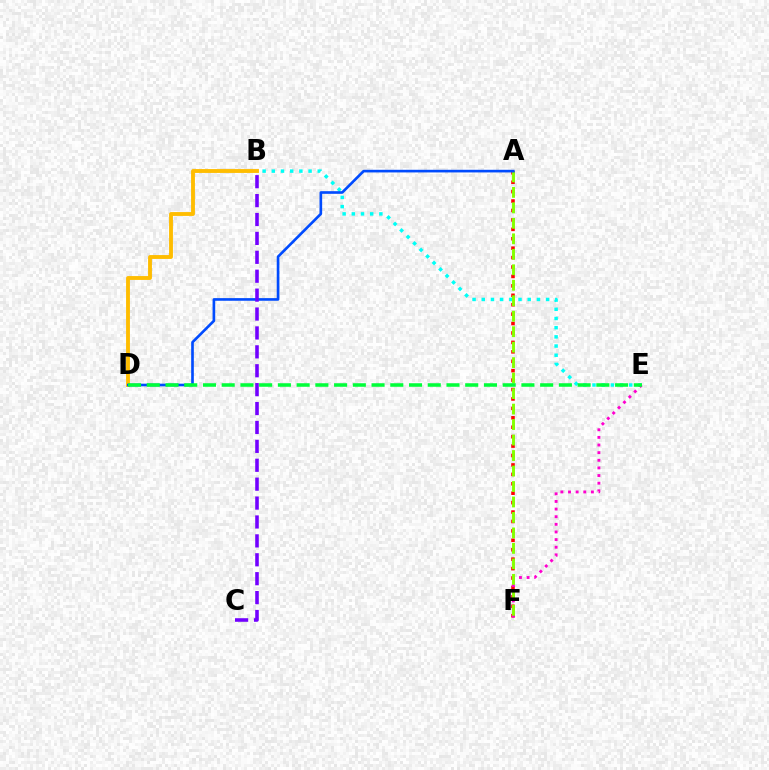{('A', 'F'): [{'color': '#ff0000', 'line_style': 'dotted', 'thickness': 2.56}, {'color': '#84ff00', 'line_style': 'dashed', 'thickness': 2.1}], ('B', 'D'): [{'color': '#ffbd00', 'line_style': 'solid', 'thickness': 2.78}], ('B', 'E'): [{'color': '#00fff6', 'line_style': 'dotted', 'thickness': 2.5}], ('E', 'F'): [{'color': '#ff00cf', 'line_style': 'dotted', 'thickness': 2.07}], ('A', 'D'): [{'color': '#004bff', 'line_style': 'solid', 'thickness': 1.9}], ('B', 'C'): [{'color': '#7200ff', 'line_style': 'dashed', 'thickness': 2.57}], ('D', 'E'): [{'color': '#00ff39', 'line_style': 'dashed', 'thickness': 2.54}]}